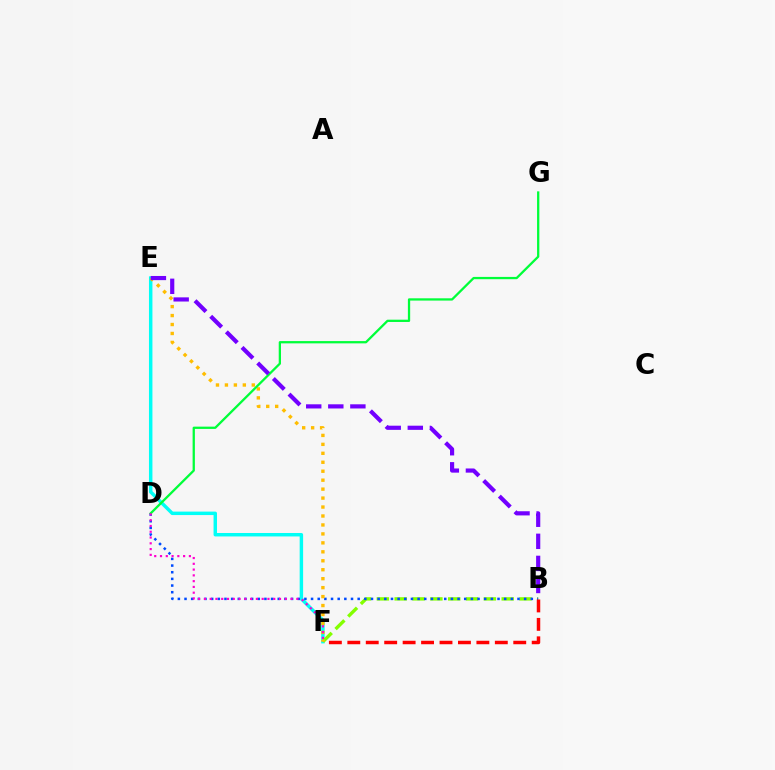{('E', 'F'): [{'color': '#00fff6', 'line_style': 'solid', 'thickness': 2.49}, {'color': '#ffbd00', 'line_style': 'dotted', 'thickness': 2.43}], ('B', 'F'): [{'color': '#84ff00', 'line_style': 'dashed', 'thickness': 2.42}, {'color': '#ff0000', 'line_style': 'dashed', 'thickness': 2.5}], ('B', 'D'): [{'color': '#004bff', 'line_style': 'dotted', 'thickness': 1.81}], ('D', 'G'): [{'color': '#00ff39', 'line_style': 'solid', 'thickness': 1.64}], ('D', 'F'): [{'color': '#ff00cf', 'line_style': 'dotted', 'thickness': 1.57}], ('B', 'E'): [{'color': '#7200ff', 'line_style': 'dashed', 'thickness': 3.0}]}